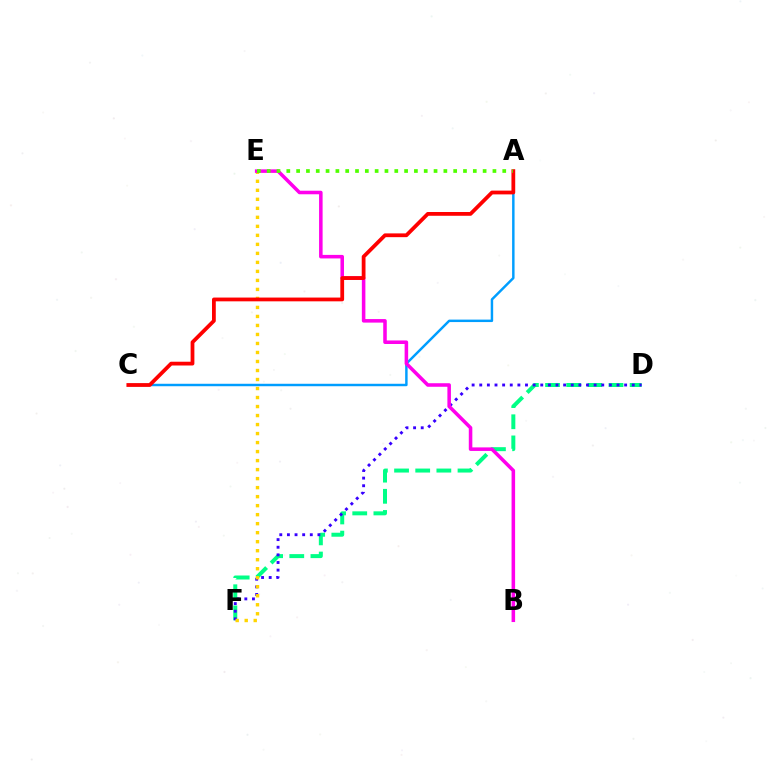{('D', 'F'): [{'color': '#00ff86', 'line_style': 'dashed', 'thickness': 2.87}, {'color': '#3700ff', 'line_style': 'dotted', 'thickness': 2.07}], ('A', 'C'): [{'color': '#009eff', 'line_style': 'solid', 'thickness': 1.77}, {'color': '#ff0000', 'line_style': 'solid', 'thickness': 2.72}], ('E', 'F'): [{'color': '#ffd500', 'line_style': 'dotted', 'thickness': 2.45}], ('B', 'E'): [{'color': '#ff00ed', 'line_style': 'solid', 'thickness': 2.55}], ('A', 'E'): [{'color': '#4fff00', 'line_style': 'dotted', 'thickness': 2.67}]}